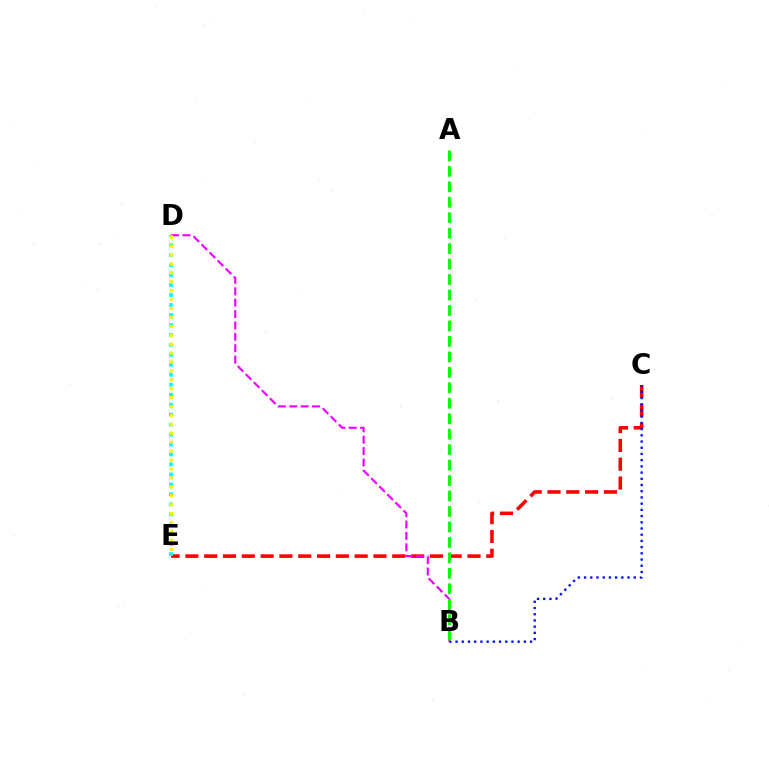{('C', 'E'): [{'color': '#ff0000', 'line_style': 'dashed', 'thickness': 2.55}], ('B', 'C'): [{'color': '#0010ff', 'line_style': 'dotted', 'thickness': 1.69}], ('B', 'D'): [{'color': '#ee00ff', 'line_style': 'dashed', 'thickness': 1.55}], ('D', 'E'): [{'color': '#00fff6', 'line_style': 'dotted', 'thickness': 2.71}, {'color': '#fcf500', 'line_style': 'dotted', 'thickness': 2.42}], ('A', 'B'): [{'color': '#08ff00', 'line_style': 'dashed', 'thickness': 2.1}]}